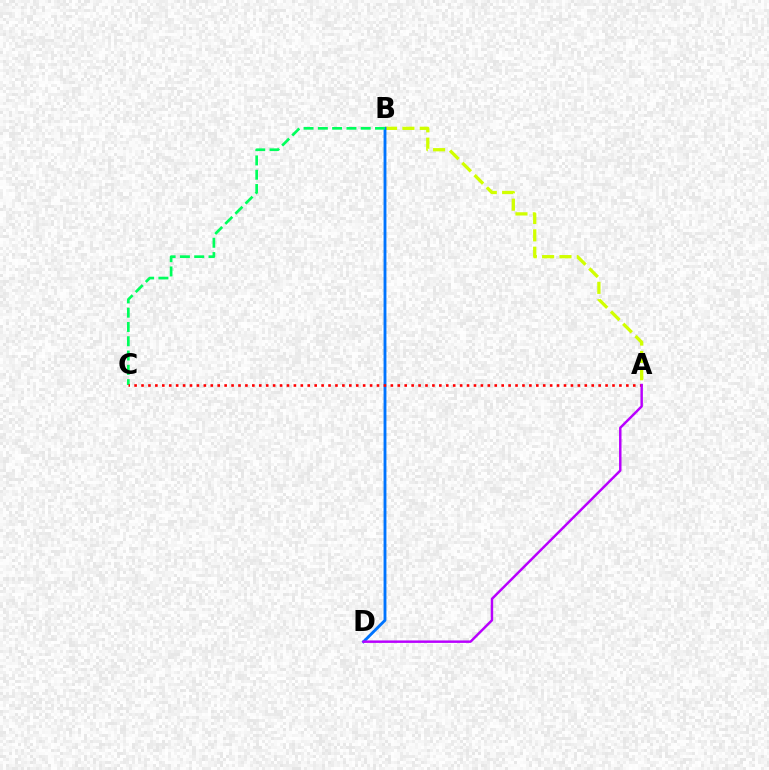{('A', 'B'): [{'color': '#d1ff00', 'line_style': 'dashed', 'thickness': 2.36}], ('B', 'D'): [{'color': '#0074ff', 'line_style': 'solid', 'thickness': 2.06}], ('B', 'C'): [{'color': '#00ff5c', 'line_style': 'dashed', 'thickness': 1.94}], ('A', 'C'): [{'color': '#ff0000', 'line_style': 'dotted', 'thickness': 1.88}], ('A', 'D'): [{'color': '#b900ff', 'line_style': 'solid', 'thickness': 1.77}]}